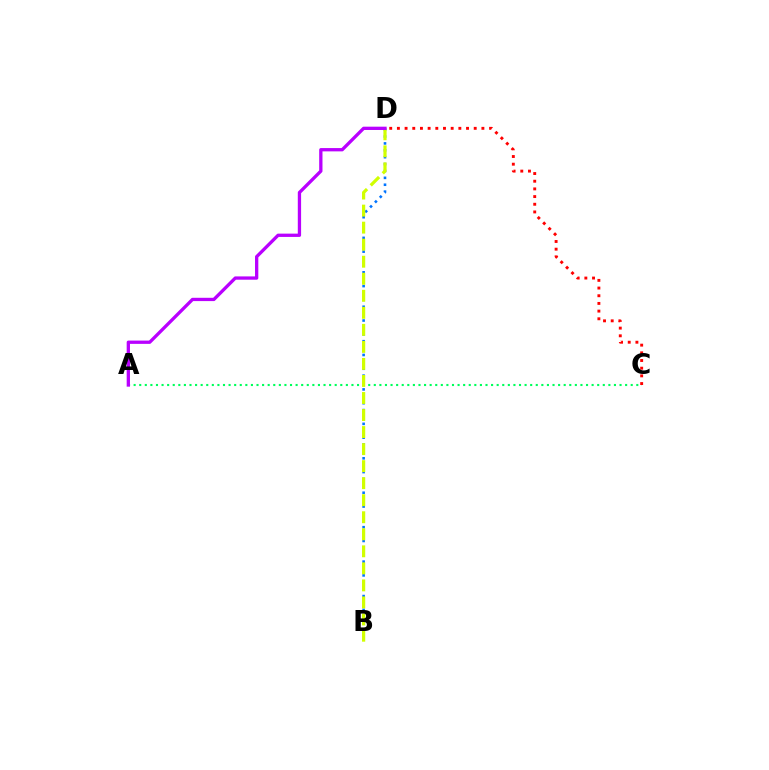{('A', 'C'): [{'color': '#00ff5c', 'line_style': 'dotted', 'thickness': 1.52}], ('B', 'D'): [{'color': '#0074ff', 'line_style': 'dotted', 'thickness': 1.87}, {'color': '#d1ff00', 'line_style': 'dashed', 'thickness': 2.31}], ('C', 'D'): [{'color': '#ff0000', 'line_style': 'dotted', 'thickness': 2.09}], ('A', 'D'): [{'color': '#b900ff', 'line_style': 'solid', 'thickness': 2.37}]}